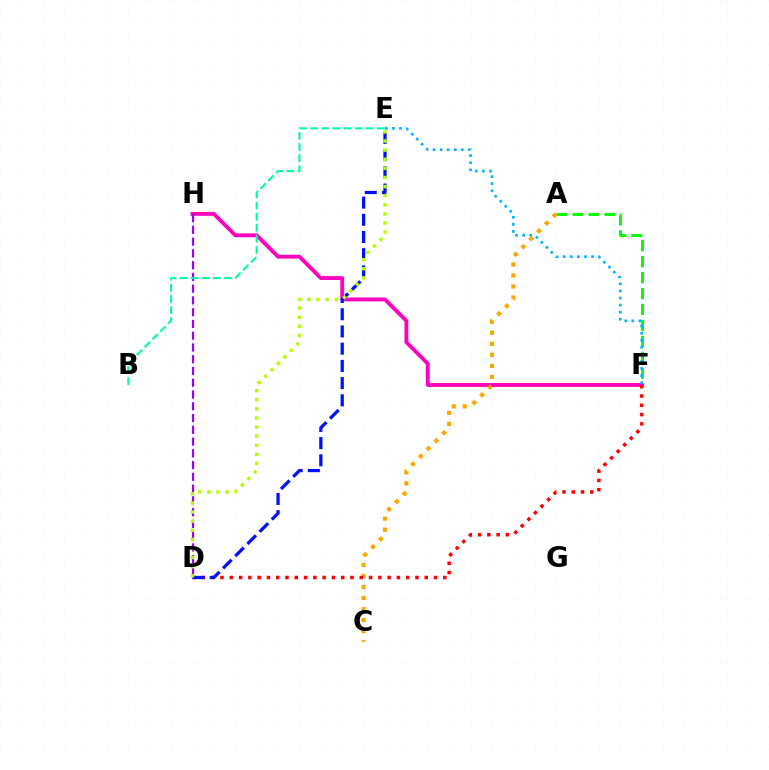{('A', 'F'): [{'color': '#08ff00', 'line_style': 'dashed', 'thickness': 2.17}], ('F', 'H'): [{'color': '#ff00bd', 'line_style': 'solid', 'thickness': 2.77}], ('D', 'H'): [{'color': '#9b00ff', 'line_style': 'dashed', 'thickness': 1.6}], ('E', 'F'): [{'color': '#00b5ff', 'line_style': 'dotted', 'thickness': 1.92}], ('A', 'C'): [{'color': '#ffa500', 'line_style': 'dotted', 'thickness': 3.0}], ('D', 'F'): [{'color': '#ff0000', 'line_style': 'dotted', 'thickness': 2.52}], ('B', 'E'): [{'color': '#00ff9d', 'line_style': 'dashed', 'thickness': 1.51}], ('D', 'E'): [{'color': '#0010ff', 'line_style': 'dashed', 'thickness': 2.34}, {'color': '#b3ff00', 'line_style': 'dotted', 'thickness': 2.47}]}